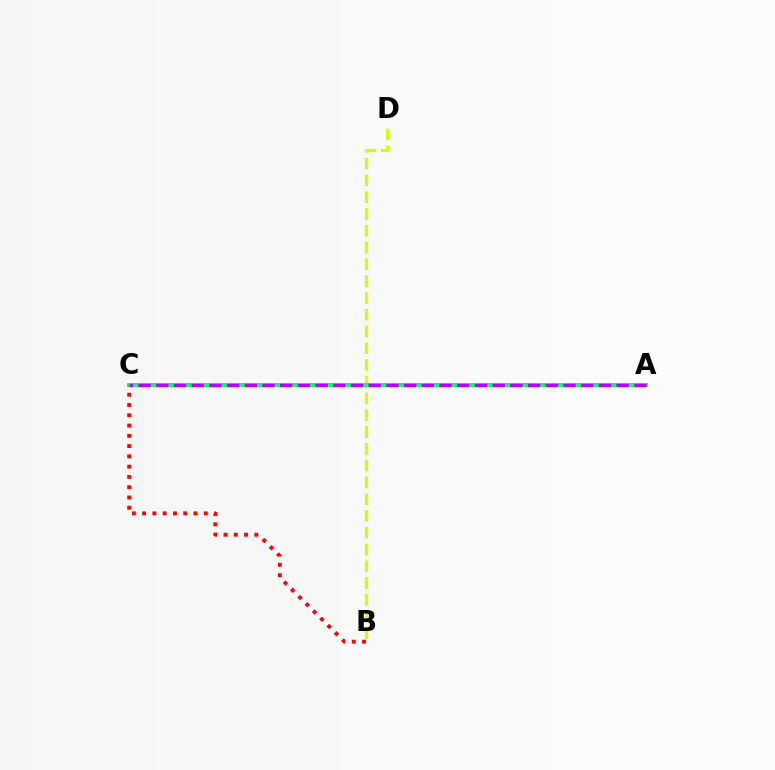{('A', 'C'): [{'color': '#0074ff', 'line_style': 'solid', 'thickness': 1.74}, {'color': '#00ff5c', 'line_style': 'solid', 'thickness': 2.75}, {'color': '#b900ff', 'line_style': 'dashed', 'thickness': 2.41}], ('B', 'D'): [{'color': '#d1ff00', 'line_style': 'dashed', 'thickness': 2.28}], ('B', 'C'): [{'color': '#ff0000', 'line_style': 'dotted', 'thickness': 2.79}]}